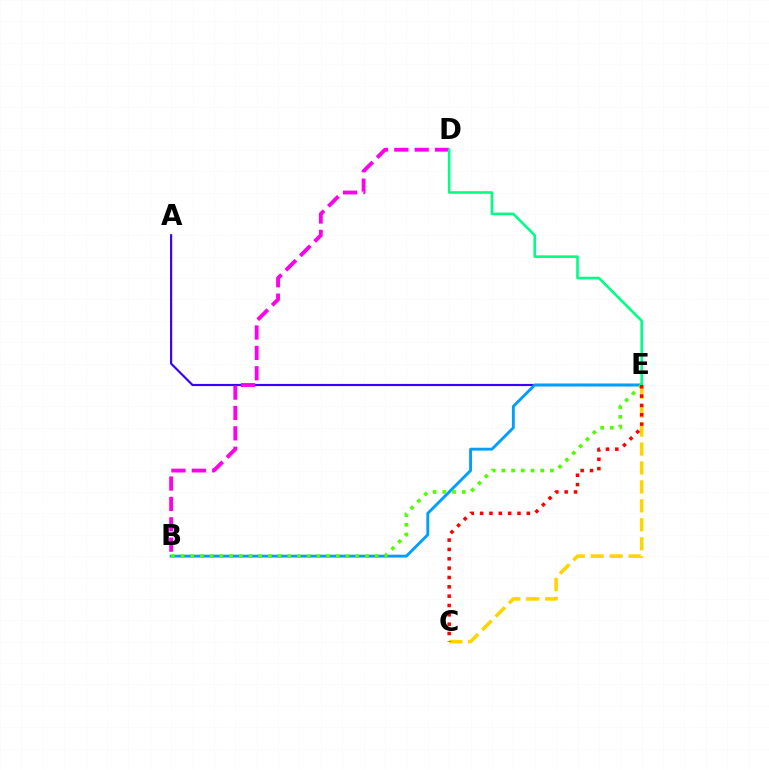{('A', 'E'): [{'color': '#3700ff', 'line_style': 'solid', 'thickness': 1.56}], ('B', 'D'): [{'color': '#ff00ed', 'line_style': 'dashed', 'thickness': 2.77}], ('B', 'E'): [{'color': '#009eff', 'line_style': 'solid', 'thickness': 2.07}, {'color': '#4fff00', 'line_style': 'dotted', 'thickness': 2.64}], ('C', 'E'): [{'color': '#ffd500', 'line_style': 'dashed', 'thickness': 2.57}, {'color': '#ff0000', 'line_style': 'dotted', 'thickness': 2.54}], ('D', 'E'): [{'color': '#00ff86', 'line_style': 'solid', 'thickness': 1.88}]}